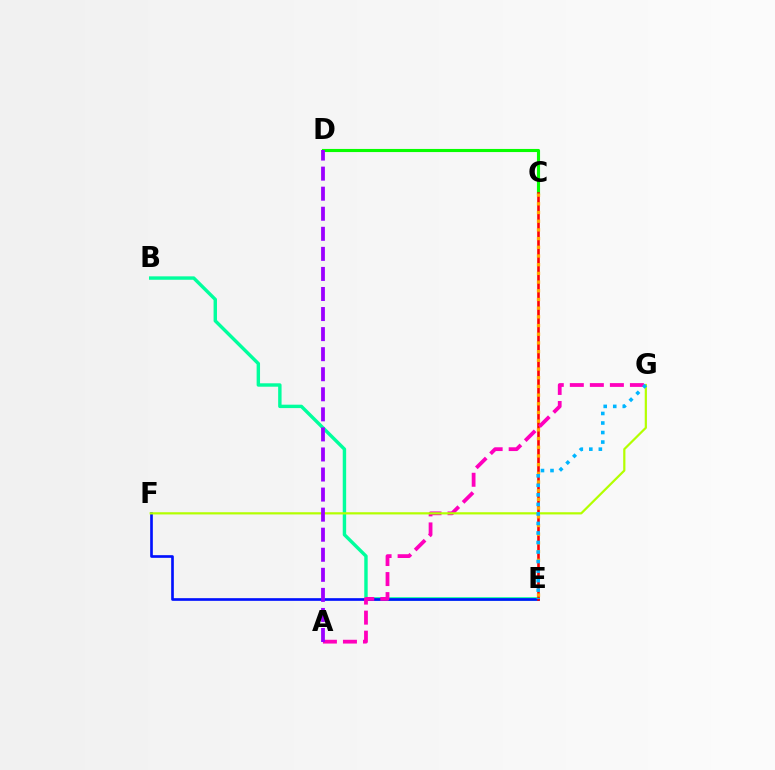{('B', 'E'): [{'color': '#00ff9d', 'line_style': 'solid', 'thickness': 2.46}], ('C', 'D'): [{'color': '#08ff00', 'line_style': 'solid', 'thickness': 2.24}], ('E', 'F'): [{'color': '#0010ff', 'line_style': 'solid', 'thickness': 1.91}], ('C', 'E'): [{'color': '#ff0000', 'line_style': 'solid', 'thickness': 1.88}, {'color': '#ffa500', 'line_style': 'dotted', 'thickness': 2.36}], ('A', 'G'): [{'color': '#ff00bd', 'line_style': 'dashed', 'thickness': 2.72}], ('F', 'G'): [{'color': '#b3ff00', 'line_style': 'solid', 'thickness': 1.59}], ('E', 'G'): [{'color': '#00b5ff', 'line_style': 'dotted', 'thickness': 2.59}], ('A', 'D'): [{'color': '#9b00ff', 'line_style': 'dashed', 'thickness': 2.73}]}